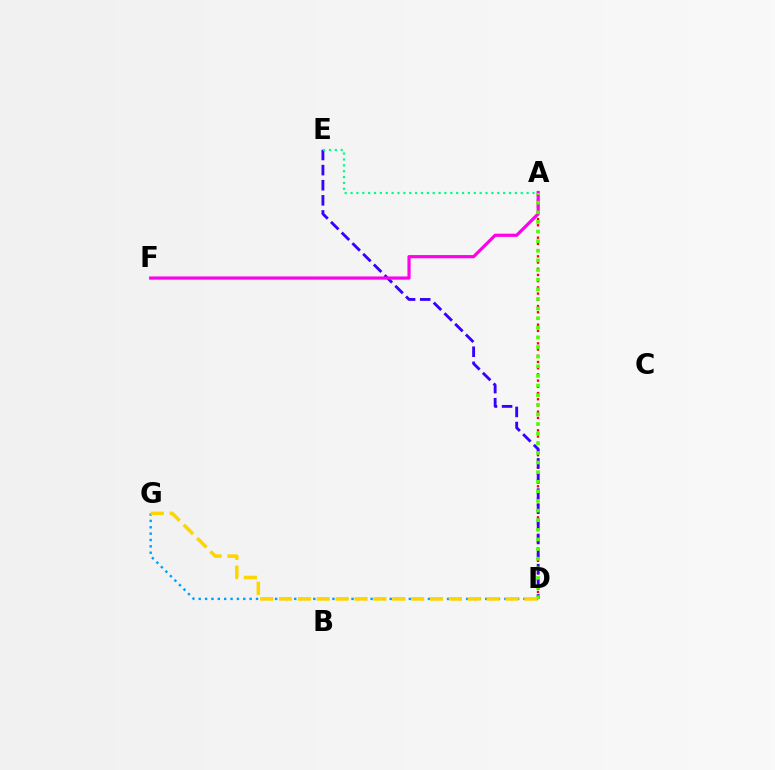{('A', 'D'): [{'color': '#ff0000', 'line_style': 'dotted', 'thickness': 1.69}, {'color': '#4fff00', 'line_style': 'dotted', 'thickness': 2.61}], ('D', 'E'): [{'color': '#3700ff', 'line_style': 'dashed', 'thickness': 2.05}], ('A', 'F'): [{'color': '#ff00ed', 'line_style': 'solid', 'thickness': 2.3}], ('A', 'E'): [{'color': '#00ff86', 'line_style': 'dotted', 'thickness': 1.59}], ('D', 'G'): [{'color': '#009eff', 'line_style': 'dotted', 'thickness': 1.73}, {'color': '#ffd500', 'line_style': 'dashed', 'thickness': 2.56}]}